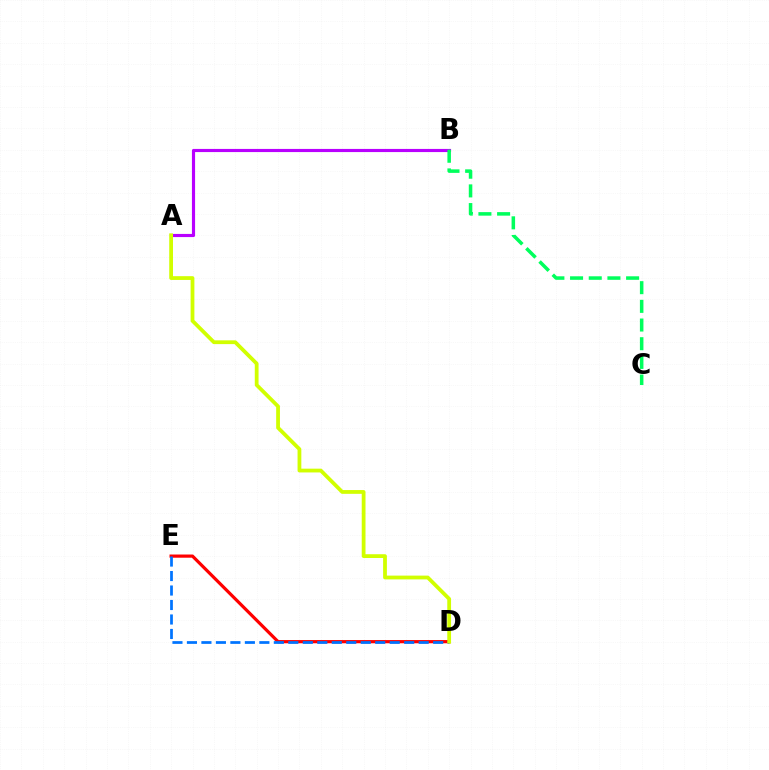{('D', 'E'): [{'color': '#ff0000', 'line_style': 'solid', 'thickness': 2.3}, {'color': '#0074ff', 'line_style': 'dashed', 'thickness': 1.97}], ('A', 'B'): [{'color': '#b900ff', 'line_style': 'solid', 'thickness': 2.27}], ('A', 'D'): [{'color': '#d1ff00', 'line_style': 'solid', 'thickness': 2.72}], ('B', 'C'): [{'color': '#00ff5c', 'line_style': 'dashed', 'thickness': 2.54}]}